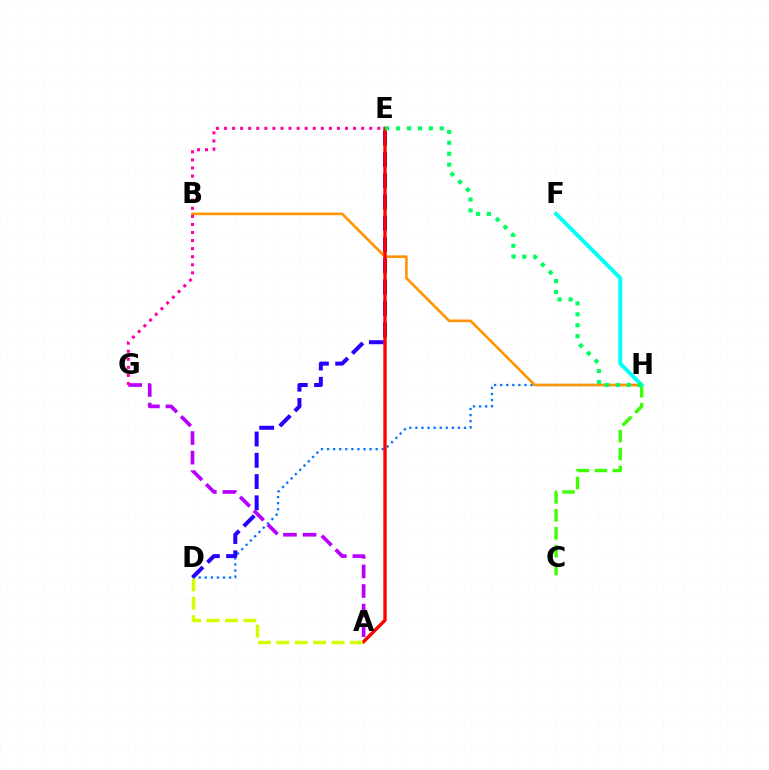{('D', 'H'): [{'color': '#0074ff', 'line_style': 'dotted', 'thickness': 1.65}], ('C', 'H'): [{'color': '#3dff00', 'line_style': 'dashed', 'thickness': 2.43}], ('B', 'H'): [{'color': '#ff9400', 'line_style': 'solid', 'thickness': 1.89}], ('D', 'E'): [{'color': '#2500ff', 'line_style': 'dashed', 'thickness': 2.89}], ('A', 'E'): [{'color': '#ff0000', 'line_style': 'solid', 'thickness': 2.43}], ('A', 'G'): [{'color': '#b900ff', 'line_style': 'dashed', 'thickness': 2.66}], ('E', 'G'): [{'color': '#ff00ac', 'line_style': 'dotted', 'thickness': 2.19}], ('F', 'H'): [{'color': '#00fff6', 'line_style': 'solid', 'thickness': 2.84}], ('E', 'H'): [{'color': '#00ff5c', 'line_style': 'dotted', 'thickness': 2.97}], ('A', 'D'): [{'color': '#d1ff00', 'line_style': 'dashed', 'thickness': 2.5}]}